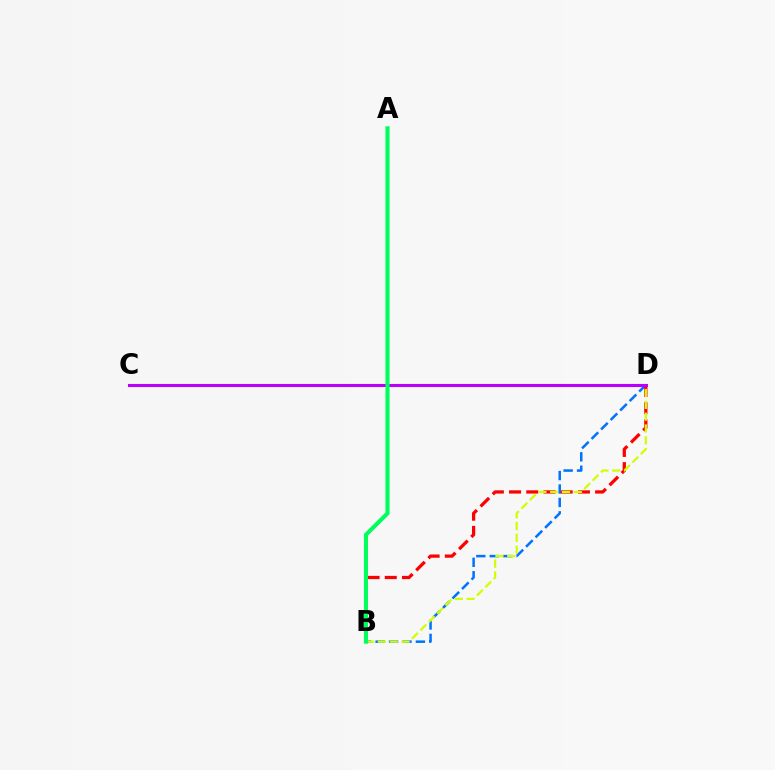{('B', 'D'): [{'color': '#0074ff', 'line_style': 'dashed', 'thickness': 1.82}, {'color': '#ff0000', 'line_style': 'dashed', 'thickness': 2.34}, {'color': '#d1ff00', 'line_style': 'dashed', 'thickness': 1.6}], ('C', 'D'): [{'color': '#b900ff', 'line_style': 'solid', 'thickness': 2.22}], ('A', 'B'): [{'color': '#00ff5c', 'line_style': 'solid', 'thickness': 2.95}]}